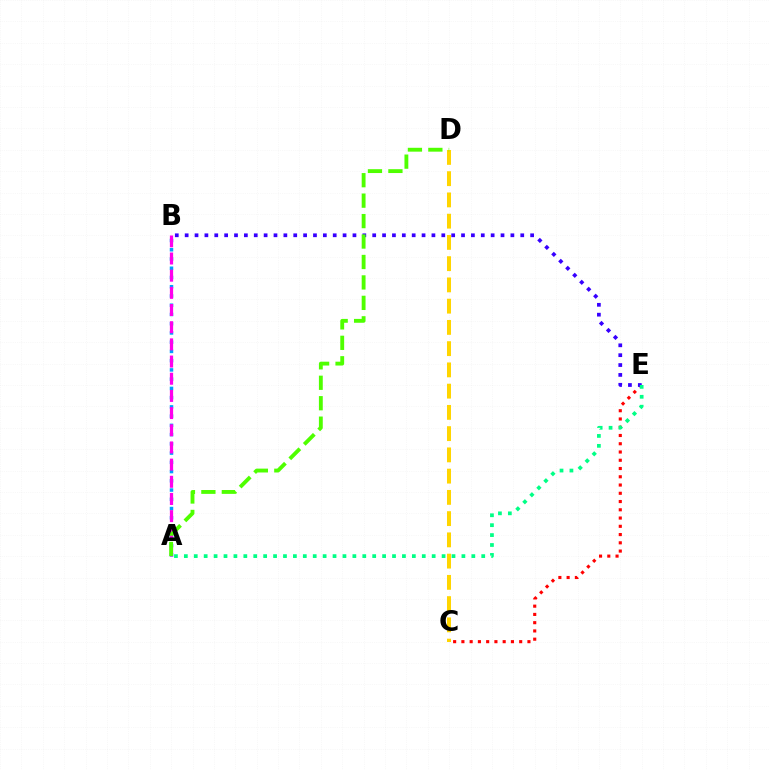{('A', 'B'): [{'color': '#009eff', 'line_style': 'dotted', 'thickness': 2.51}, {'color': '#ff00ed', 'line_style': 'dashed', 'thickness': 2.33}], ('C', 'E'): [{'color': '#ff0000', 'line_style': 'dotted', 'thickness': 2.24}], ('C', 'D'): [{'color': '#ffd500', 'line_style': 'dashed', 'thickness': 2.89}], ('B', 'E'): [{'color': '#3700ff', 'line_style': 'dotted', 'thickness': 2.68}], ('A', 'D'): [{'color': '#4fff00', 'line_style': 'dashed', 'thickness': 2.78}], ('A', 'E'): [{'color': '#00ff86', 'line_style': 'dotted', 'thickness': 2.69}]}